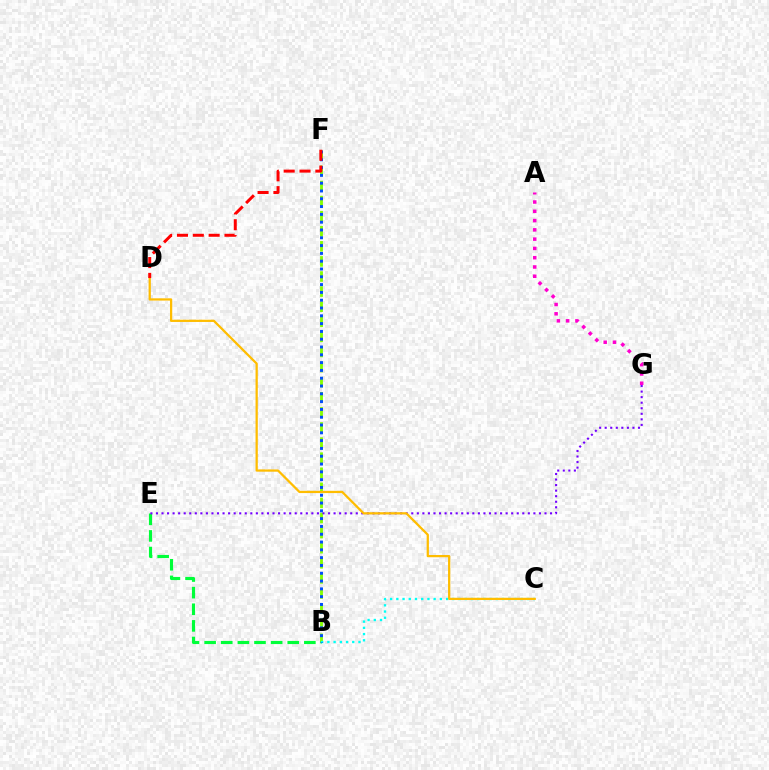{('B', 'F'): [{'color': '#84ff00', 'line_style': 'dashed', 'thickness': 2.05}, {'color': '#004bff', 'line_style': 'dotted', 'thickness': 2.12}], ('B', 'E'): [{'color': '#00ff39', 'line_style': 'dashed', 'thickness': 2.26}], ('B', 'C'): [{'color': '#00fff6', 'line_style': 'dotted', 'thickness': 1.69}], ('A', 'G'): [{'color': '#ff00cf', 'line_style': 'dotted', 'thickness': 2.52}], ('E', 'G'): [{'color': '#7200ff', 'line_style': 'dotted', 'thickness': 1.51}], ('C', 'D'): [{'color': '#ffbd00', 'line_style': 'solid', 'thickness': 1.62}], ('D', 'F'): [{'color': '#ff0000', 'line_style': 'dashed', 'thickness': 2.15}]}